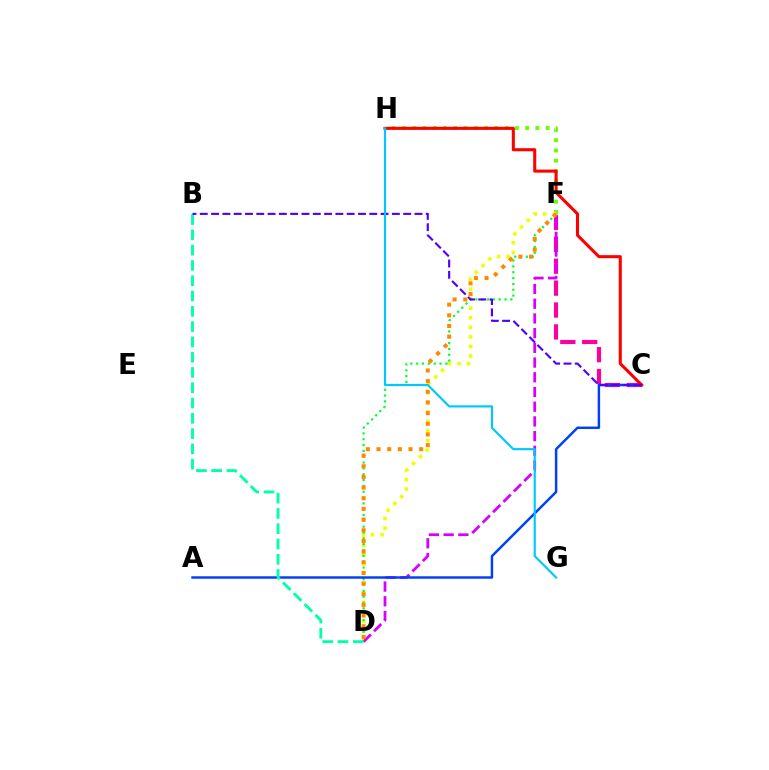{('F', 'H'): [{'color': '#66ff00', 'line_style': 'dotted', 'thickness': 2.79}], ('D', 'F'): [{'color': '#eeff00', 'line_style': 'dotted', 'thickness': 2.6}, {'color': '#00ff27', 'line_style': 'dotted', 'thickness': 1.58}, {'color': '#d600ff', 'line_style': 'dashed', 'thickness': 2.0}, {'color': '#ff8800', 'line_style': 'dotted', 'thickness': 2.9}], ('C', 'F'): [{'color': '#ff00a0', 'line_style': 'dashed', 'thickness': 2.98}], ('A', 'C'): [{'color': '#003fff', 'line_style': 'solid', 'thickness': 1.77}], ('C', 'H'): [{'color': '#ff0000', 'line_style': 'solid', 'thickness': 2.21}], ('B', 'D'): [{'color': '#00ffaf', 'line_style': 'dashed', 'thickness': 2.08}], ('B', 'C'): [{'color': '#4f00ff', 'line_style': 'dashed', 'thickness': 1.54}], ('G', 'H'): [{'color': '#00c7ff', 'line_style': 'solid', 'thickness': 1.56}]}